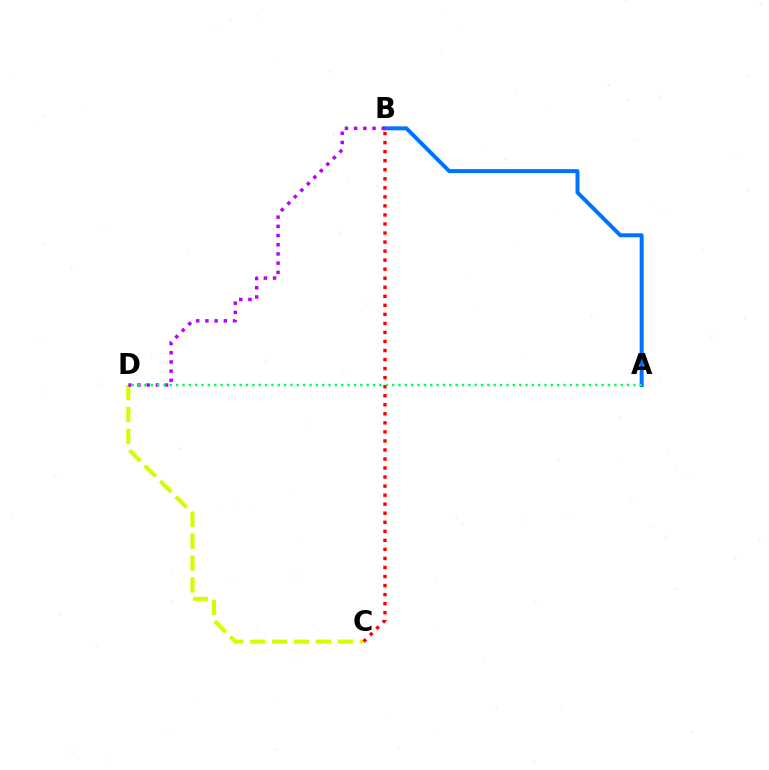{('C', 'D'): [{'color': '#d1ff00', 'line_style': 'dashed', 'thickness': 2.97}], ('B', 'C'): [{'color': '#ff0000', 'line_style': 'dotted', 'thickness': 2.46}], ('A', 'B'): [{'color': '#0074ff', 'line_style': 'solid', 'thickness': 2.86}], ('B', 'D'): [{'color': '#b900ff', 'line_style': 'dotted', 'thickness': 2.5}], ('A', 'D'): [{'color': '#00ff5c', 'line_style': 'dotted', 'thickness': 1.73}]}